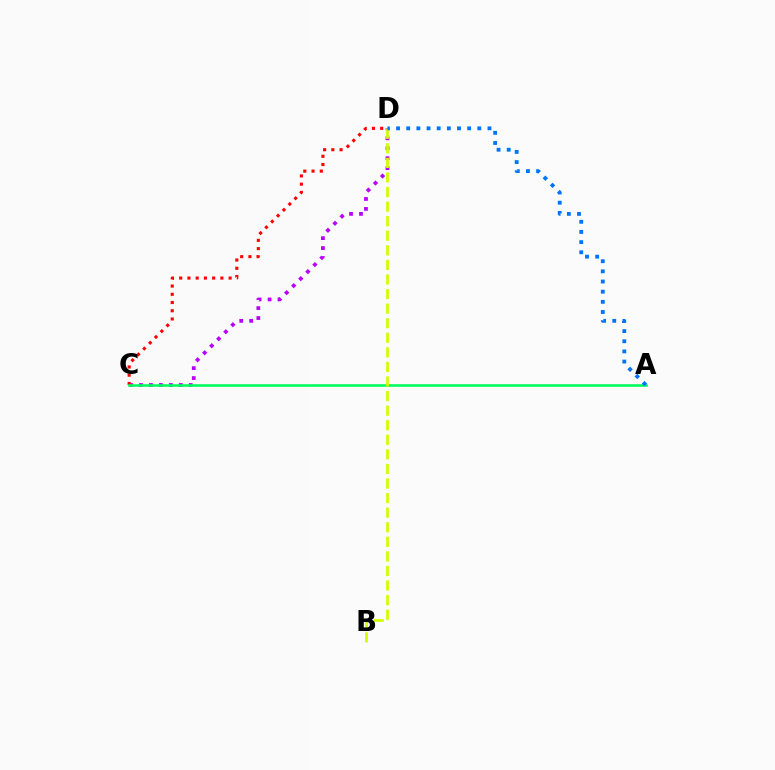{('C', 'D'): [{'color': '#b900ff', 'line_style': 'dotted', 'thickness': 2.7}, {'color': '#ff0000', 'line_style': 'dotted', 'thickness': 2.24}], ('A', 'C'): [{'color': '#00ff5c', 'line_style': 'solid', 'thickness': 1.87}], ('B', 'D'): [{'color': '#d1ff00', 'line_style': 'dashed', 'thickness': 1.98}], ('A', 'D'): [{'color': '#0074ff', 'line_style': 'dotted', 'thickness': 2.76}]}